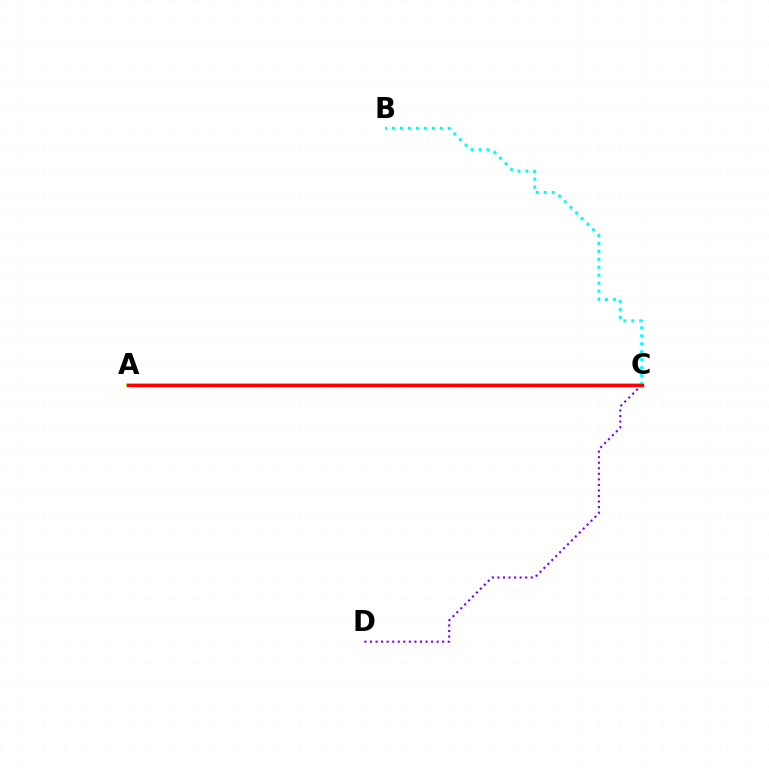{('C', 'D'): [{'color': '#7200ff', 'line_style': 'dotted', 'thickness': 1.51}], ('A', 'C'): [{'color': '#84ff00', 'line_style': 'solid', 'thickness': 2.53}, {'color': '#ff0000', 'line_style': 'solid', 'thickness': 2.42}], ('B', 'C'): [{'color': '#00fff6', 'line_style': 'dotted', 'thickness': 2.16}]}